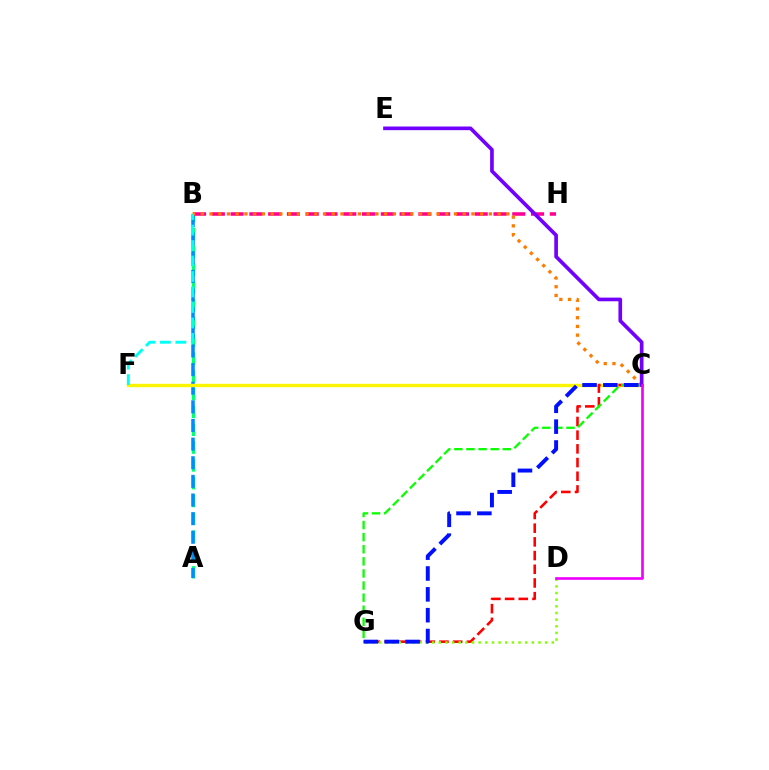{('A', 'B'): [{'color': '#00ff74', 'line_style': 'dashed', 'thickness': 2.42}, {'color': '#008cff', 'line_style': 'dashed', 'thickness': 2.53}], ('B', 'H'): [{'color': '#ff0094', 'line_style': 'dashed', 'thickness': 2.55}], ('B', 'C'): [{'color': '#ff7c00', 'line_style': 'dotted', 'thickness': 2.37}], ('C', 'F'): [{'color': '#fcf500', 'line_style': 'solid', 'thickness': 2.45}], ('C', 'G'): [{'color': '#ff0000', 'line_style': 'dashed', 'thickness': 1.86}, {'color': '#08ff00', 'line_style': 'dashed', 'thickness': 1.64}, {'color': '#0010ff', 'line_style': 'dashed', 'thickness': 2.83}], ('C', 'E'): [{'color': '#7200ff', 'line_style': 'solid', 'thickness': 2.64}], ('D', 'G'): [{'color': '#84ff00', 'line_style': 'dotted', 'thickness': 1.81}], ('B', 'F'): [{'color': '#00fff6', 'line_style': 'dashed', 'thickness': 2.1}], ('C', 'D'): [{'color': '#ee00ff', 'line_style': 'solid', 'thickness': 1.91}]}